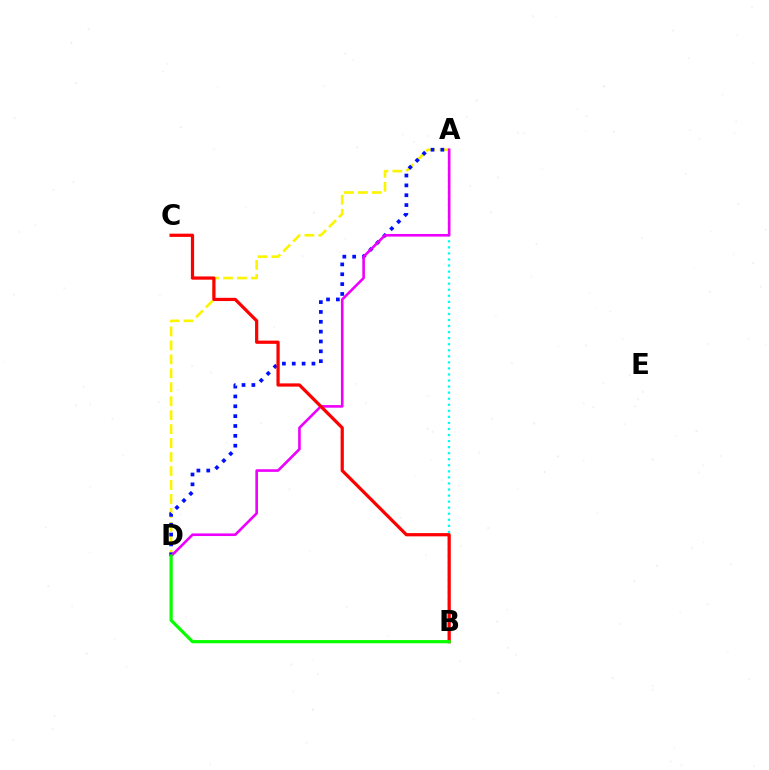{('A', 'B'): [{'color': '#00fff6', 'line_style': 'dotted', 'thickness': 1.64}], ('A', 'D'): [{'color': '#fcf500', 'line_style': 'dashed', 'thickness': 1.9}, {'color': '#0010ff', 'line_style': 'dotted', 'thickness': 2.68}, {'color': '#ee00ff', 'line_style': 'solid', 'thickness': 1.89}], ('B', 'C'): [{'color': '#ff0000', 'line_style': 'solid', 'thickness': 2.33}], ('B', 'D'): [{'color': '#08ff00', 'line_style': 'solid', 'thickness': 2.32}]}